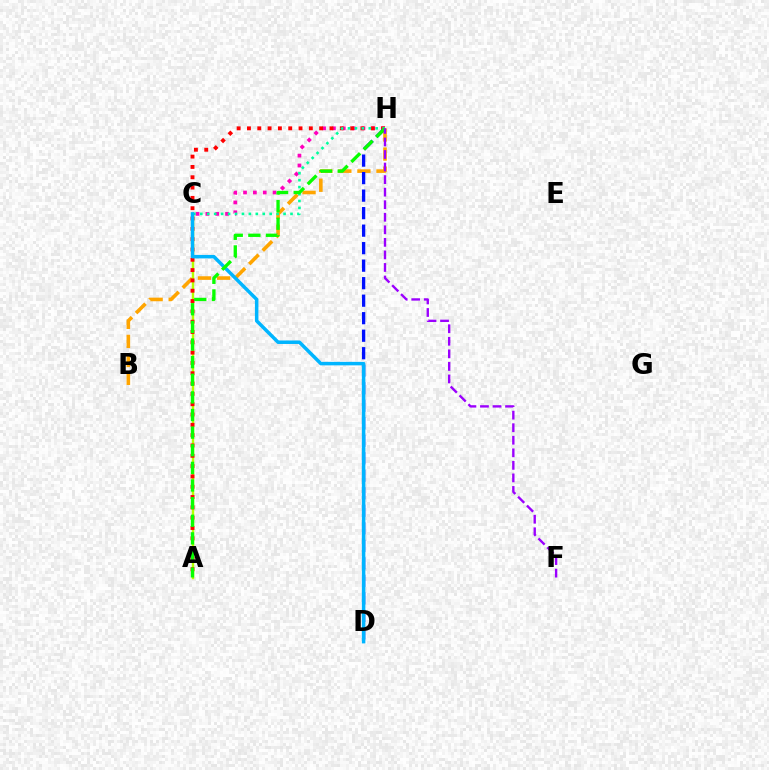{('C', 'H'): [{'color': '#ff00bd', 'line_style': 'dotted', 'thickness': 2.67}, {'color': '#00ff9d', 'line_style': 'dotted', 'thickness': 1.89}], ('B', 'H'): [{'color': '#ffa500', 'line_style': 'dashed', 'thickness': 2.59}], ('A', 'C'): [{'color': '#b3ff00', 'line_style': 'solid', 'thickness': 1.74}], ('A', 'H'): [{'color': '#ff0000', 'line_style': 'dotted', 'thickness': 2.8}, {'color': '#08ff00', 'line_style': 'dashed', 'thickness': 2.39}], ('D', 'H'): [{'color': '#0010ff', 'line_style': 'dashed', 'thickness': 2.38}], ('C', 'D'): [{'color': '#00b5ff', 'line_style': 'solid', 'thickness': 2.52}], ('F', 'H'): [{'color': '#9b00ff', 'line_style': 'dashed', 'thickness': 1.7}]}